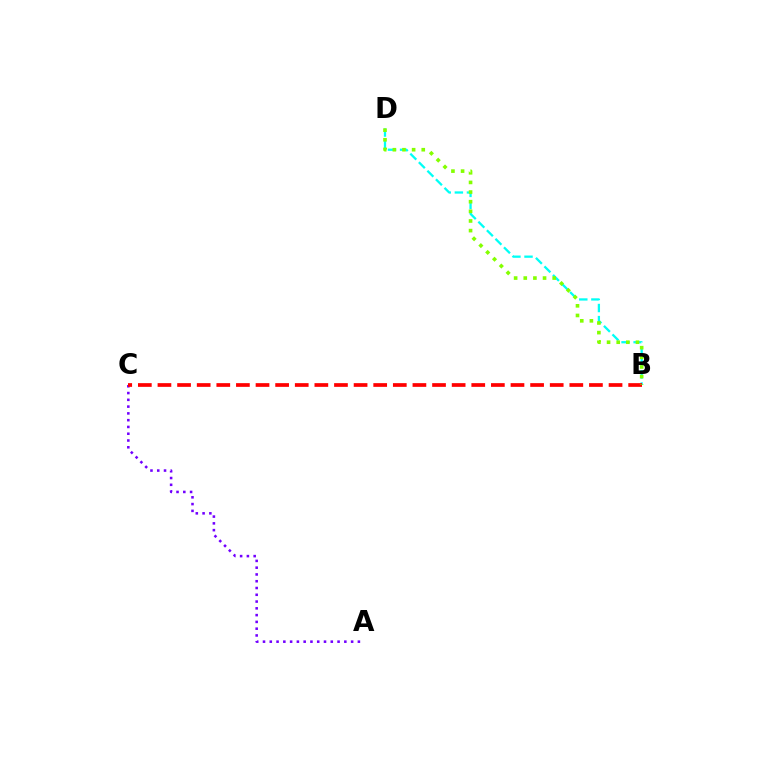{('A', 'C'): [{'color': '#7200ff', 'line_style': 'dotted', 'thickness': 1.84}], ('B', 'D'): [{'color': '#00fff6', 'line_style': 'dashed', 'thickness': 1.64}, {'color': '#84ff00', 'line_style': 'dotted', 'thickness': 2.62}], ('B', 'C'): [{'color': '#ff0000', 'line_style': 'dashed', 'thickness': 2.66}]}